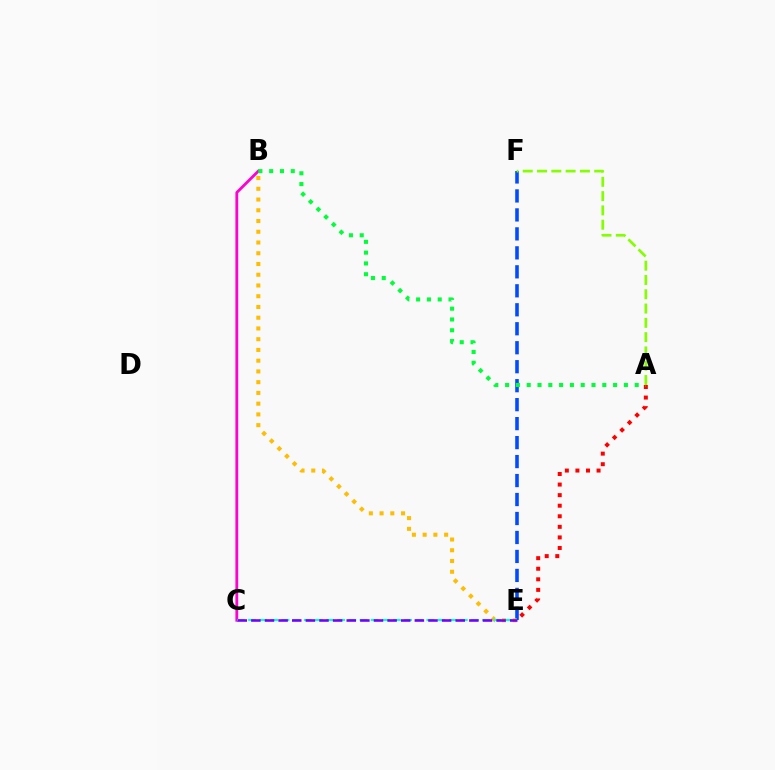{('E', 'F'): [{'color': '#004bff', 'line_style': 'dashed', 'thickness': 2.58}], ('B', 'C'): [{'color': '#ff00cf', 'line_style': 'solid', 'thickness': 2.02}], ('A', 'E'): [{'color': '#ff0000', 'line_style': 'dotted', 'thickness': 2.87}], ('A', 'B'): [{'color': '#00ff39', 'line_style': 'dotted', 'thickness': 2.93}], ('B', 'E'): [{'color': '#ffbd00', 'line_style': 'dotted', 'thickness': 2.92}], ('C', 'E'): [{'color': '#00fff6', 'line_style': 'dashed', 'thickness': 1.51}, {'color': '#7200ff', 'line_style': 'dashed', 'thickness': 1.85}], ('A', 'F'): [{'color': '#84ff00', 'line_style': 'dashed', 'thickness': 1.94}]}